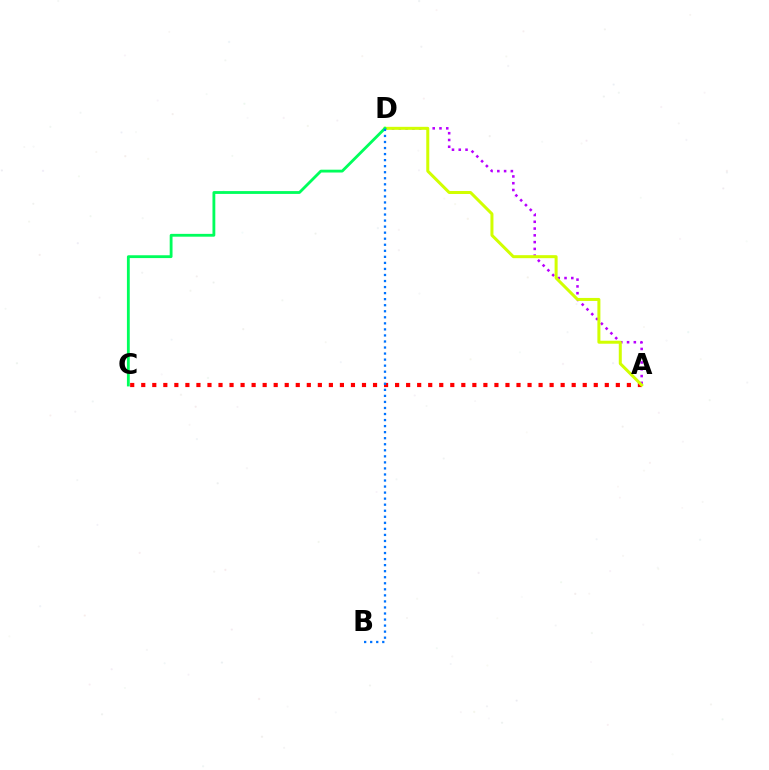{('A', 'D'): [{'color': '#b900ff', 'line_style': 'dotted', 'thickness': 1.84}, {'color': '#d1ff00', 'line_style': 'solid', 'thickness': 2.17}], ('A', 'C'): [{'color': '#ff0000', 'line_style': 'dotted', 'thickness': 3.0}], ('C', 'D'): [{'color': '#00ff5c', 'line_style': 'solid', 'thickness': 2.03}], ('B', 'D'): [{'color': '#0074ff', 'line_style': 'dotted', 'thickness': 1.64}]}